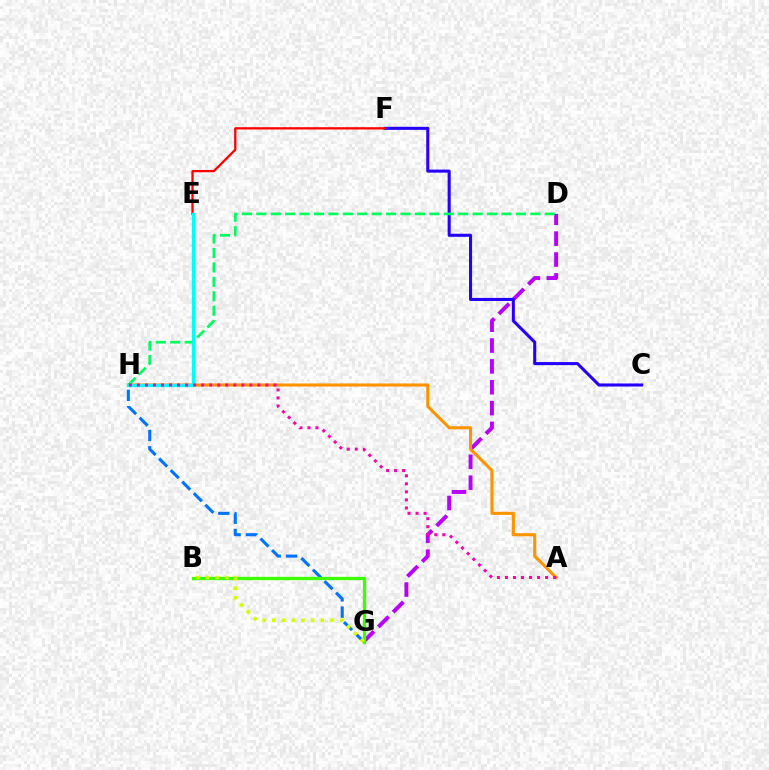{('D', 'G'): [{'color': '#b900ff', 'line_style': 'dashed', 'thickness': 2.83}], ('G', 'H'): [{'color': '#0074ff', 'line_style': 'dashed', 'thickness': 2.22}], ('B', 'G'): [{'color': '#3dff00', 'line_style': 'solid', 'thickness': 2.37}, {'color': '#d1ff00', 'line_style': 'dotted', 'thickness': 2.63}], ('C', 'F'): [{'color': '#2500ff', 'line_style': 'solid', 'thickness': 2.21}], ('A', 'H'): [{'color': '#ff9400', 'line_style': 'solid', 'thickness': 2.23}, {'color': '#ff00ac', 'line_style': 'dotted', 'thickness': 2.18}], ('D', 'H'): [{'color': '#00ff5c', 'line_style': 'dashed', 'thickness': 1.96}], ('E', 'F'): [{'color': '#ff0000', 'line_style': 'solid', 'thickness': 1.64}], ('E', 'H'): [{'color': '#00fff6', 'line_style': 'solid', 'thickness': 2.42}]}